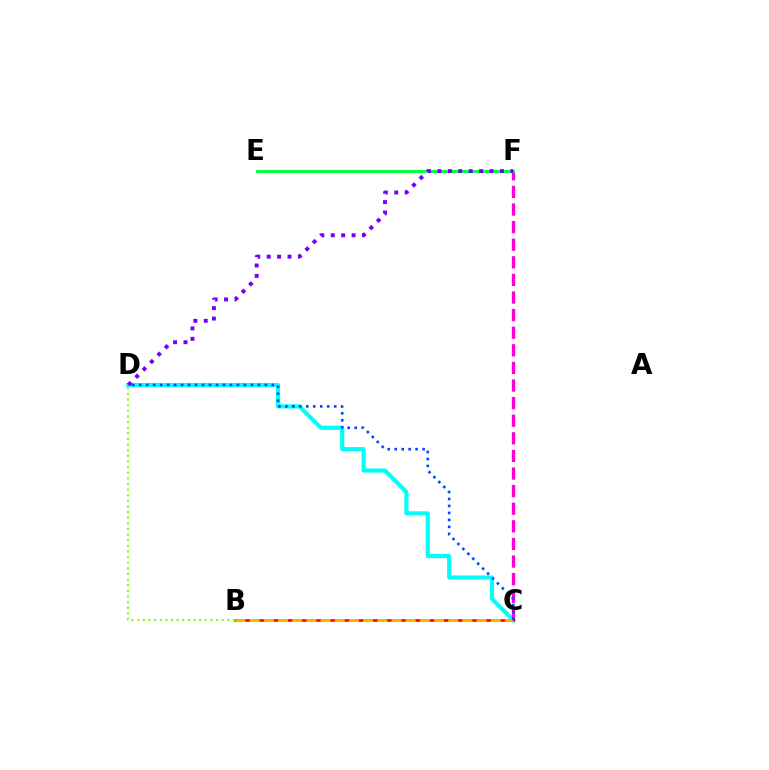{('C', 'D'): [{'color': '#00fff6', 'line_style': 'solid', 'thickness': 2.98}, {'color': '#004bff', 'line_style': 'dotted', 'thickness': 1.9}], ('C', 'F'): [{'color': '#ff00cf', 'line_style': 'dashed', 'thickness': 2.39}], ('E', 'F'): [{'color': '#00ff39', 'line_style': 'solid', 'thickness': 2.09}], ('B', 'C'): [{'color': '#ff0000', 'line_style': 'solid', 'thickness': 1.92}, {'color': '#ffbd00', 'line_style': 'dashed', 'thickness': 1.93}], ('D', 'F'): [{'color': '#7200ff', 'line_style': 'dotted', 'thickness': 2.83}], ('B', 'D'): [{'color': '#84ff00', 'line_style': 'dotted', 'thickness': 1.53}]}